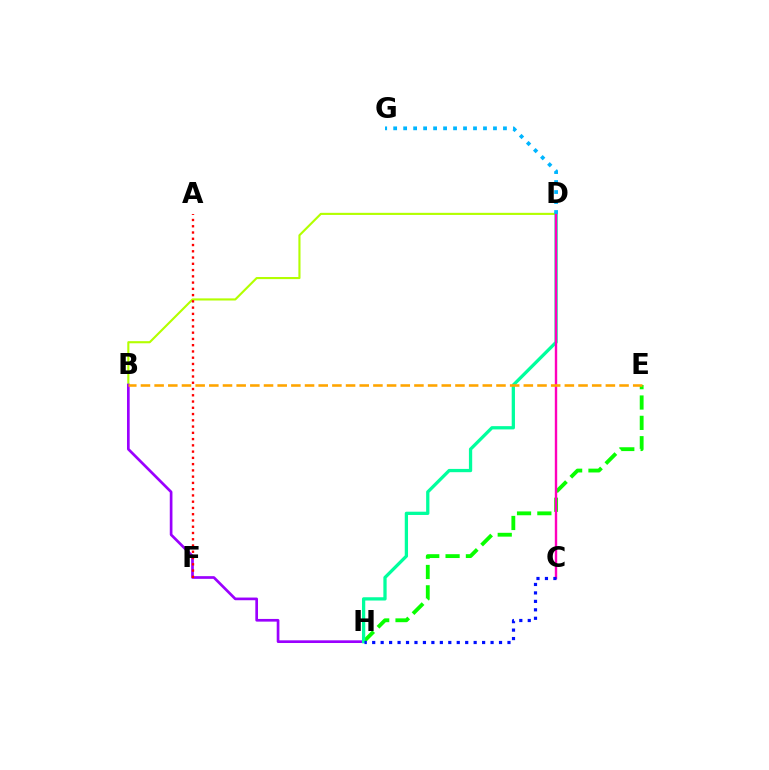{('B', 'D'): [{'color': '#b3ff00', 'line_style': 'solid', 'thickness': 1.53}], ('B', 'H'): [{'color': '#9b00ff', 'line_style': 'solid', 'thickness': 1.93}], ('E', 'H'): [{'color': '#08ff00', 'line_style': 'dashed', 'thickness': 2.76}], ('D', 'H'): [{'color': '#00ff9d', 'line_style': 'solid', 'thickness': 2.36}], ('A', 'F'): [{'color': '#ff0000', 'line_style': 'dotted', 'thickness': 1.7}], ('C', 'D'): [{'color': '#ff00bd', 'line_style': 'solid', 'thickness': 1.72}], ('D', 'G'): [{'color': '#00b5ff', 'line_style': 'dotted', 'thickness': 2.71}], ('B', 'E'): [{'color': '#ffa500', 'line_style': 'dashed', 'thickness': 1.86}], ('C', 'H'): [{'color': '#0010ff', 'line_style': 'dotted', 'thickness': 2.3}]}